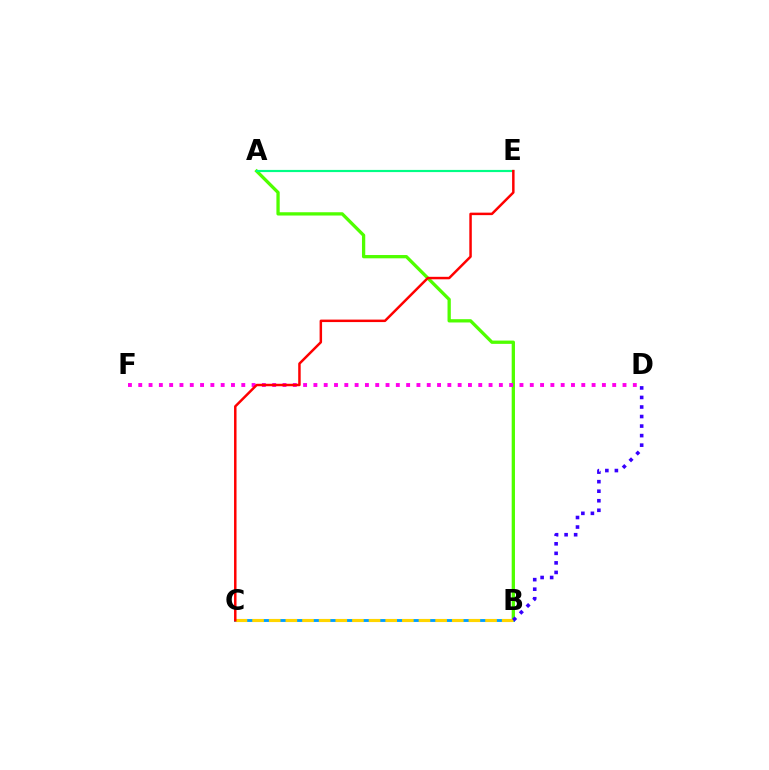{('A', 'B'): [{'color': '#4fff00', 'line_style': 'solid', 'thickness': 2.37}], ('B', 'C'): [{'color': '#009eff', 'line_style': 'solid', 'thickness': 2.06}, {'color': '#ffd500', 'line_style': 'dashed', 'thickness': 2.26}], ('D', 'F'): [{'color': '#ff00ed', 'line_style': 'dotted', 'thickness': 2.8}], ('A', 'E'): [{'color': '#00ff86', 'line_style': 'solid', 'thickness': 1.56}], ('B', 'D'): [{'color': '#3700ff', 'line_style': 'dotted', 'thickness': 2.59}], ('C', 'E'): [{'color': '#ff0000', 'line_style': 'solid', 'thickness': 1.79}]}